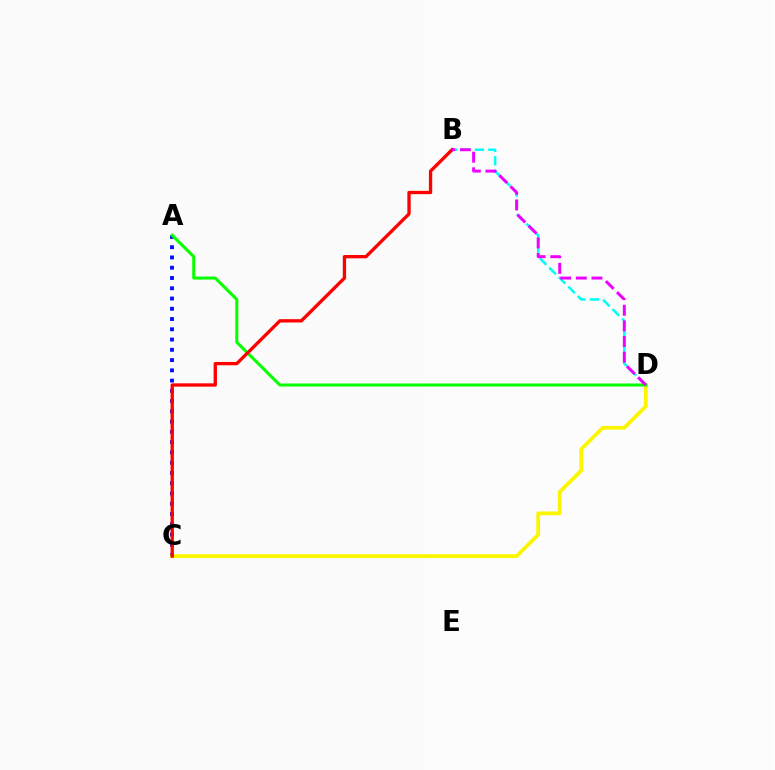{('B', 'D'): [{'color': '#00fff6', 'line_style': 'dashed', 'thickness': 1.82}, {'color': '#ee00ff', 'line_style': 'dashed', 'thickness': 2.13}], ('A', 'C'): [{'color': '#0010ff', 'line_style': 'dotted', 'thickness': 2.79}], ('C', 'D'): [{'color': '#fcf500', 'line_style': 'solid', 'thickness': 2.72}], ('A', 'D'): [{'color': '#08ff00', 'line_style': 'solid', 'thickness': 2.19}], ('B', 'C'): [{'color': '#ff0000', 'line_style': 'solid', 'thickness': 2.39}]}